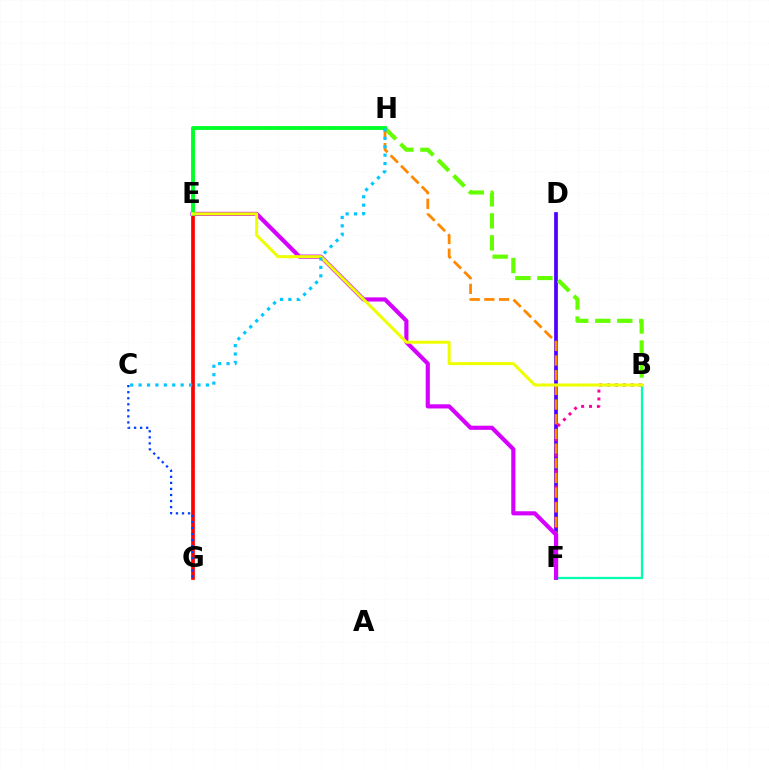{('D', 'F'): [{'color': '#4f00ff', 'line_style': 'solid', 'thickness': 2.68}], ('B', 'H'): [{'color': '#66ff00', 'line_style': 'dashed', 'thickness': 2.99}], ('E', 'G'): [{'color': '#ff0000', 'line_style': 'solid', 'thickness': 2.66}], ('B', 'F'): [{'color': '#ff00a0', 'line_style': 'dotted', 'thickness': 2.14}, {'color': '#00ffaf', 'line_style': 'solid', 'thickness': 1.64}], ('C', 'G'): [{'color': '#003fff', 'line_style': 'dotted', 'thickness': 1.64}], ('F', 'H'): [{'color': '#ff8800', 'line_style': 'dashed', 'thickness': 1.99}], ('E', 'F'): [{'color': '#d600ff', 'line_style': 'solid', 'thickness': 2.99}], ('E', 'H'): [{'color': '#00ff27', 'line_style': 'solid', 'thickness': 2.79}], ('B', 'E'): [{'color': '#eeff00', 'line_style': 'solid', 'thickness': 2.17}], ('C', 'H'): [{'color': '#00c7ff', 'line_style': 'dotted', 'thickness': 2.29}]}